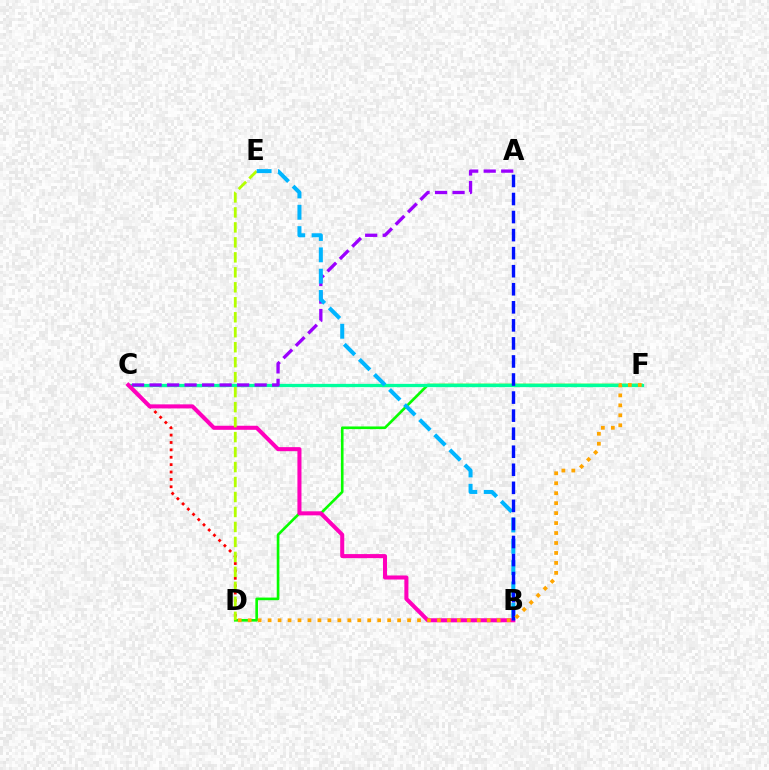{('C', 'D'): [{'color': '#ff0000', 'line_style': 'dotted', 'thickness': 2.01}], ('D', 'F'): [{'color': '#08ff00', 'line_style': 'solid', 'thickness': 1.9}, {'color': '#ffa500', 'line_style': 'dotted', 'thickness': 2.71}], ('C', 'F'): [{'color': '#00ff9d', 'line_style': 'solid', 'thickness': 2.35}], ('A', 'C'): [{'color': '#9b00ff', 'line_style': 'dashed', 'thickness': 2.38}], ('B', 'C'): [{'color': '#ff00bd', 'line_style': 'solid', 'thickness': 2.92}], ('D', 'E'): [{'color': '#b3ff00', 'line_style': 'dashed', 'thickness': 2.03}], ('B', 'E'): [{'color': '#00b5ff', 'line_style': 'dashed', 'thickness': 2.9}], ('A', 'B'): [{'color': '#0010ff', 'line_style': 'dashed', 'thickness': 2.45}]}